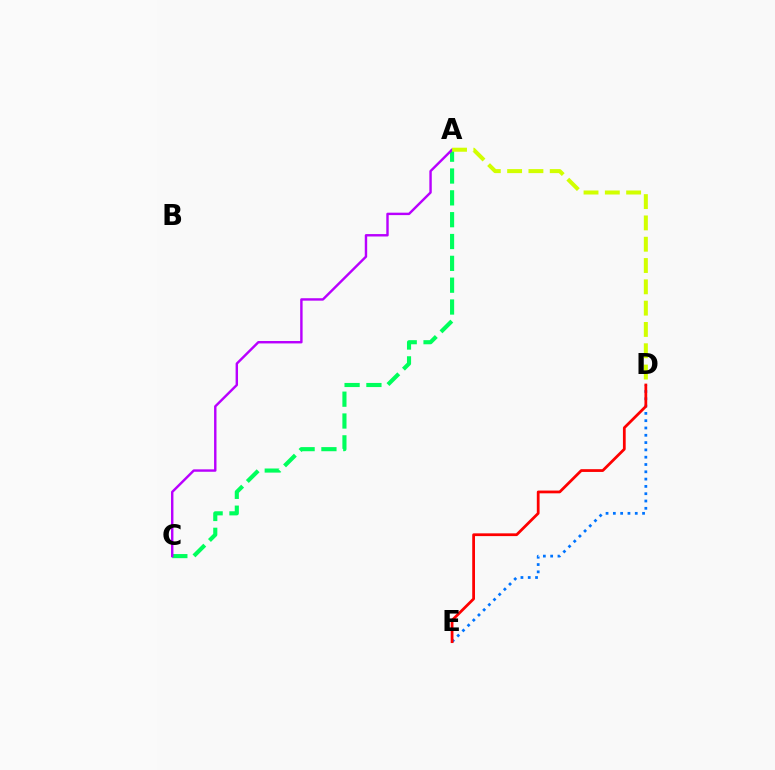{('A', 'C'): [{'color': '#00ff5c', 'line_style': 'dashed', 'thickness': 2.97}, {'color': '#b900ff', 'line_style': 'solid', 'thickness': 1.74}], ('D', 'E'): [{'color': '#0074ff', 'line_style': 'dotted', 'thickness': 1.98}, {'color': '#ff0000', 'line_style': 'solid', 'thickness': 1.99}], ('A', 'D'): [{'color': '#d1ff00', 'line_style': 'dashed', 'thickness': 2.89}]}